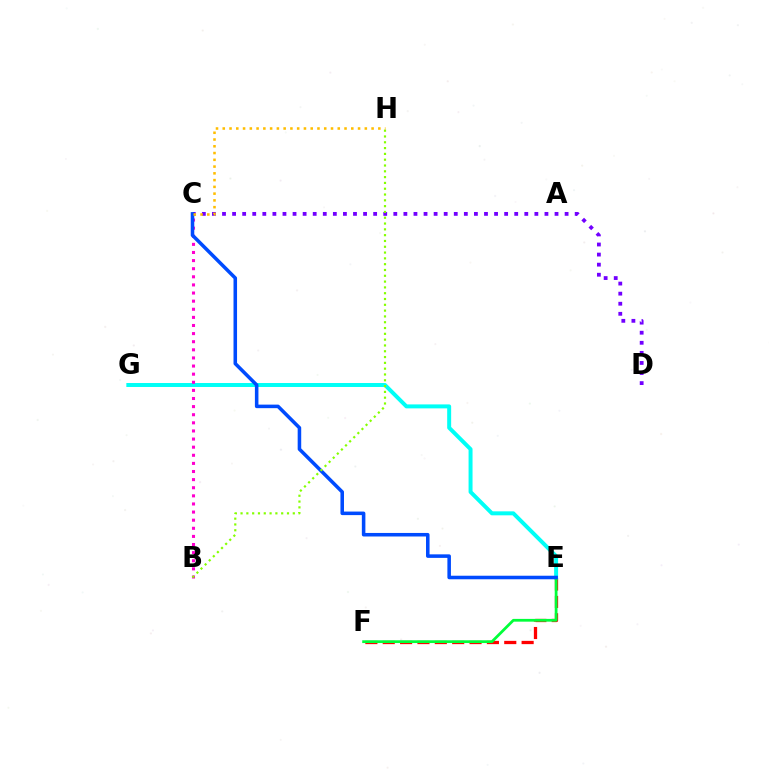{('C', 'D'): [{'color': '#7200ff', 'line_style': 'dotted', 'thickness': 2.74}], ('E', 'F'): [{'color': '#ff0000', 'line_style': 'dashed', 'thickness': 2.36}, {'color': '#00ff39', 'line_style': 'solid', 'thickness': 1.99}], ('E', 'G'): [{'color': '#00fff6', 'line_style': 'solid', 'thickness': 2.86}], ('B', 'C'): [{'color': '#ff00cf', 'line_style': 'dotted', 'thickness': 2.2}], ('C', 'E'): [{'color': '#004bff', 'line_style': 'solid', 'thickness': 2.55}], ('B', 'H'): [{'color': '#84ff00', 'line_style': 'dotted', 'thickness': 1.58}], ('C', 'H'): [{'color': '#ffbd00', 'line_style': 'dotted', 'thickness': 1.84}]}